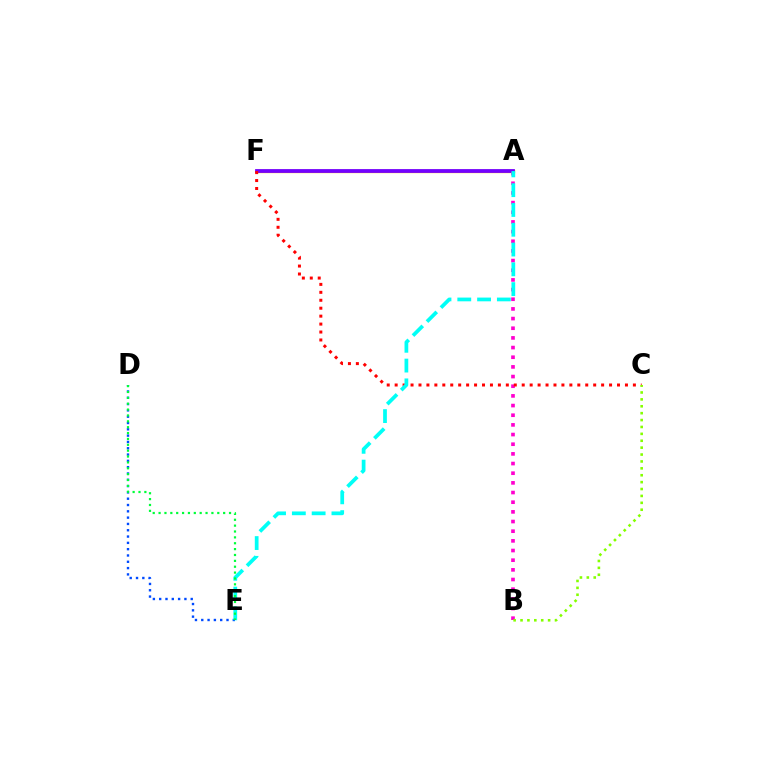{('A', 'F'): [{'color': '#ffbd00', 'line_style': 'solid', 'thickness': 2.38}, {'color': '#7200ff', 'line_style': 'solid', 'thickness': 2.73}], ('D', 'E'): [{'color': '#004bff', 'line_style': 'dotted', 'thickness': 1.71}, {'color': '#00ff39', 'line_style': 'dotted', 'thickness': 1.59}], ('A', 'B'): [{'color': '#ff00cf', 'line_style': 'dotted', 'thickness': 2.63}], ('C', 'F'): [{'color': '#ff0000', 'line_style': 'dotted', 'thickness': 2.16}], ('A', 'E'): [{'color': '#00fff6', 'line_style': 'dashed', 'thickness': 2.69}], ('B', 'C'): [{'color': '#84ff00', 'line_style': 'dotted', 'thickness': 1.87}]}